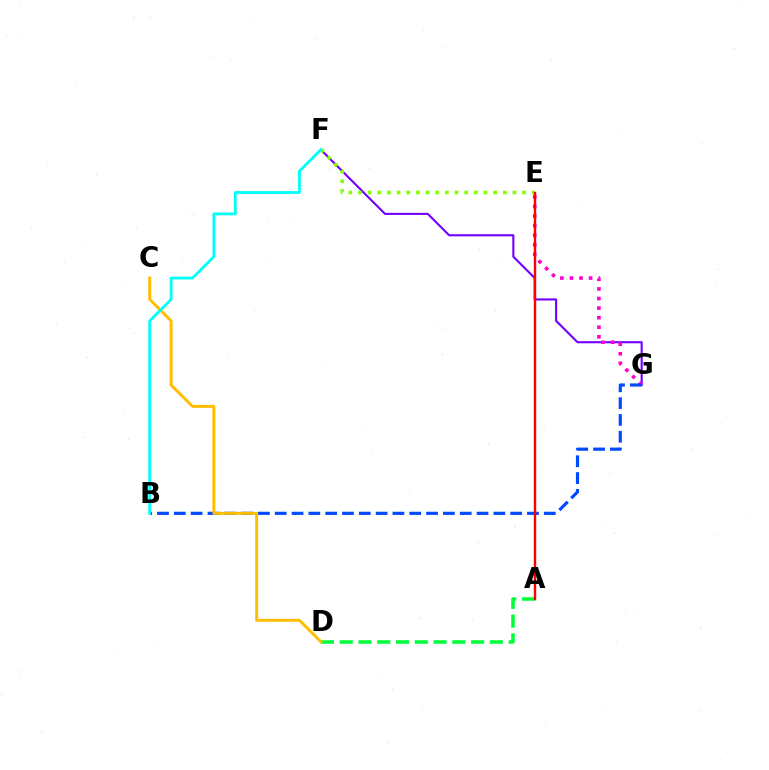{('F', 'G'): [{'color': '#7200ff', 'line_style': 'solid', 'thickness': 1.52}], ('E', 'G'): [{'color': '#ff00cf', 'line_style': 'dotted', 'thickness': 2.6}], ('A', 'D'): [{'color': '#00ff39', 'line_style': 'dashed', 'thickness': 2.55}], ('E', 'F'): [{'color': '#84ff00', 'line_style': 'dotted', 'thickness': 2.62}], ('B', 'G'): [{'color': '#004bff', 'line_style': 'dashed', 'thickness': 2.28}], ('C', 'D'): [{'color': '#ffbd00', 'line_style': 'solid', 'thickness': 2.13}], ('A', 'E'): [{'color': '#ff0000', 'line_style': 'solid', 'thickness': 1.73}], ('B', 'F'): [{'color': '#00fff6', 'line_style': 'solid', 'thickness': 2.02}]}